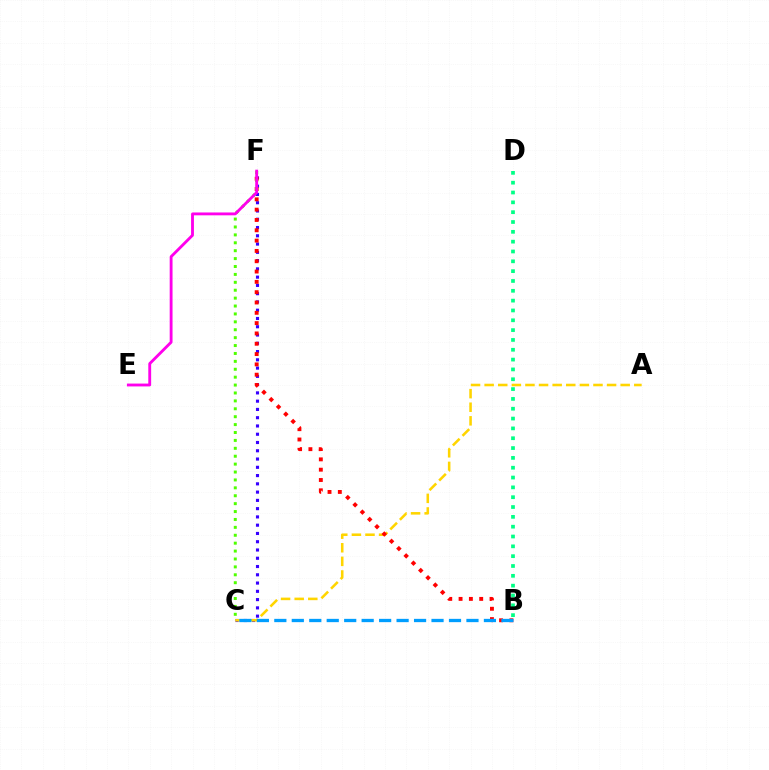{('C', 'F'): [{'color': '#3700ff', 'line_style': 'dotted', 'thickness': 2.25}, {'color': '#4fff00', 'line_style': 'dotted', 'thickness': 2.15}], ('B', 'D'): [{'color': '#00ff86', 'line_style': 'dotted', 'thickness': 2.67}], ('A', 'C'): [{'color': '#ffd500', 'line_style': 'dashed', 'thickness': 1.85}], ('B', 'F'): [{'color': '#ff0000', 'line_style': 'dotted', 'thickness': 2.8}], ('B', 'C'): [{'color': '#009eff', 'line_style': 'dashed', 'thickness': 2.37}], ('E', 'F'): [{'color': '#ff00ed', 'line_style': 'solid', 'thickness': 2.05}]}